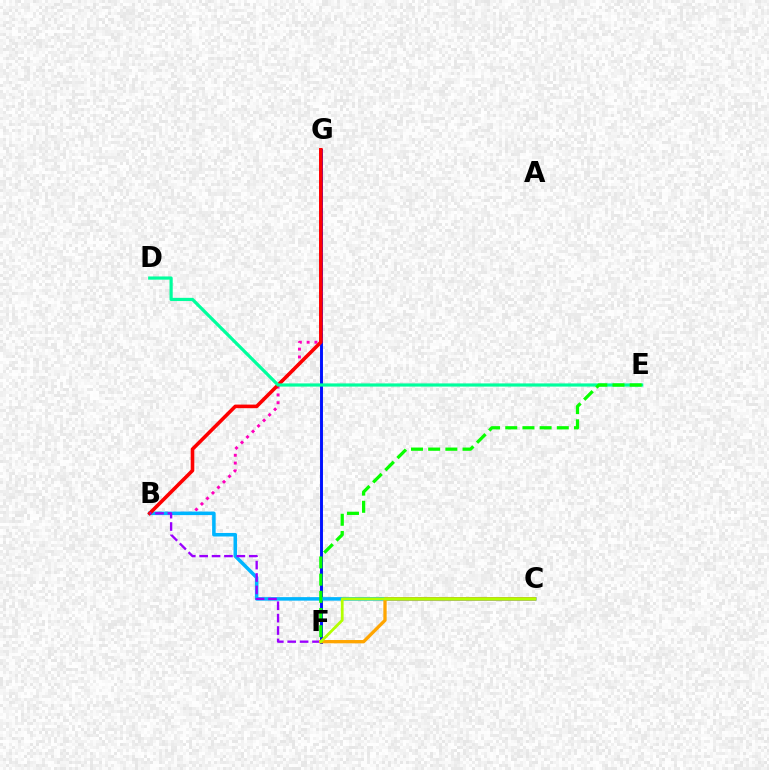{('F', 'G'): [{'color': '#0010ff', 'line_style': 'solid', 'thickness': 2.11}], ('B', 'G'): [{'color': '#ff00bd', 'line_style': 'dotted', 'thickness': 2.12}, {'color': '#ff0000', 'line_style': 'solid', 'thickness': 2.59}], ('B', 'C'): [{'color': '#00b5ff', 'line_style': 'solid', 'thickness': 2.54}], ('D', 'E'): [{'color': '#00ff9d', 'line_style': 'solid', 'thickness': 2.3}], ('B', 'F'): [{'color': '#9b00ff', 'line_style': 'dashed', 'thickness': 1.68}], ('C', 'F'): [{'color': '#ffa500', 'line_style': 'solid', 'thickness': 2.37}, {'color': '#b3ff00', 'line_style': 'solid', 'thickness': 2.01}], ('E', 'F'): [{'color': '#08ff00', 'line_style': 'dashed', 'thickness': 2.33}]}